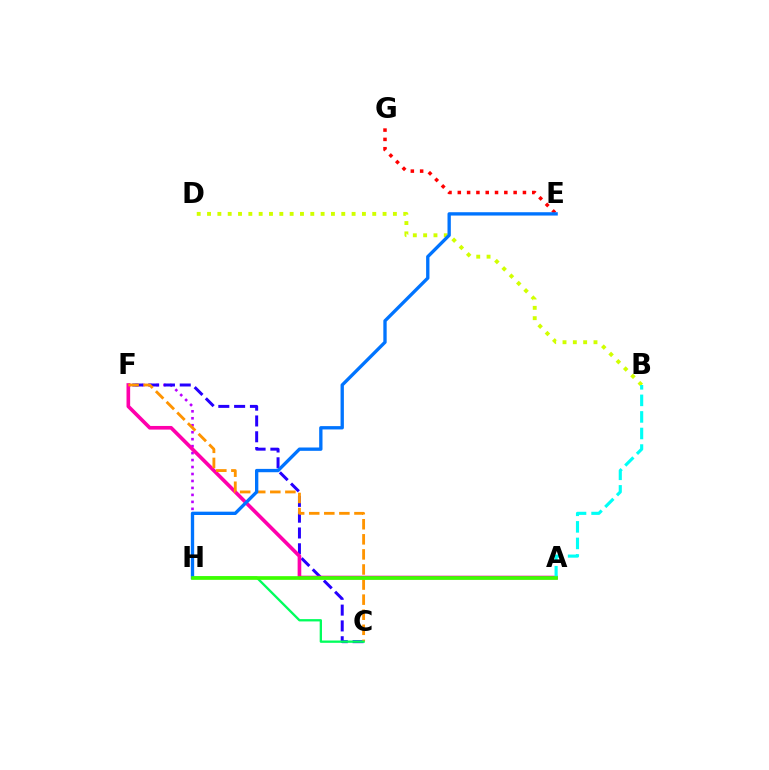{('E', 'G'): [{'color': '#ff0000', 'line_style': 'dotted', 'thickness': 2.53}], ('F', 'H'): [{'color': '#b900ff', 'line_style': 'dotted', 'thickness': 1.89}], ('B', 'D'): [{'color': '#d1ff00', 'line_style': 'dotted', 'thickness': 2.81}], ('C', 'F'): [{'color': '#2500ff', 'line_style': 'dashed', 'thickness': 2.15}, {'color': '#ff9400', 'line_style': 'dashed', 'thickness': 2.05}], ('A', 'F'): [{'color': '#ff00ac', 'line_style': 'solid', 'thickness': 2.62}], ('C', 'H'): [{'color': '#00ff5c', 'line_style': 'solid', 'thickness': 1.66}], ('A', 'B'): [{'color': '#00fff6', 'line_style': 'dashed', 'thickness': 2.25}], ('E', 'H'): [{'color': '#0074ff', 'line_style': 'solid', 'thickness': 2.4}], ('A', 'H'): [{'color': '#3dff00', 'line_style': 'solid', 'thickness': 2.65}]}